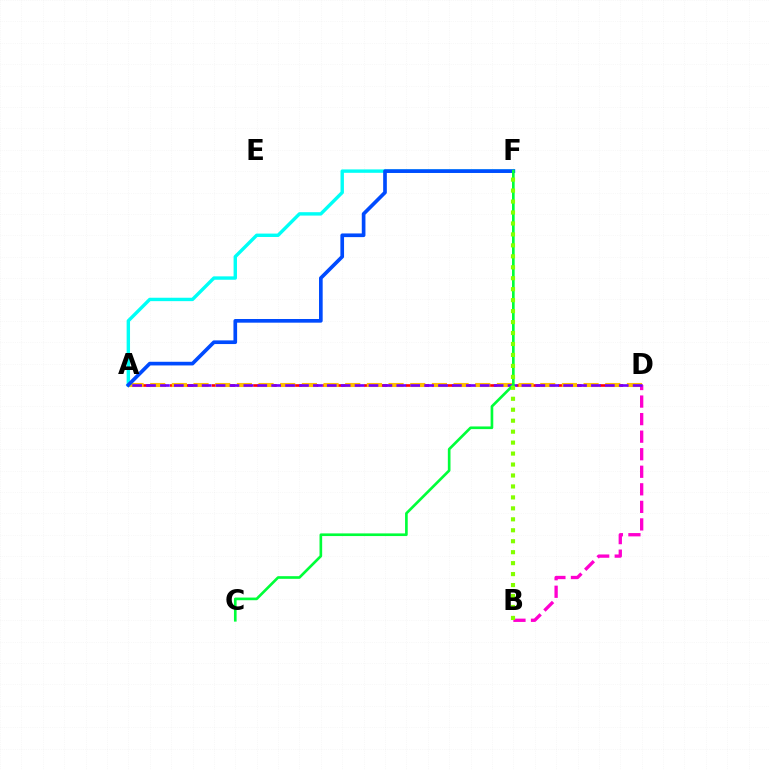{('A', 'D'): [{'color': '#ff0000', 'line_style': 'dashed', 'thickness': 1.88}, {'color': '#ffbd00', 'line_style': 'dashed', 'thickness': 2.94}, {'color': '#7200ff', 'line_style': 'dashed', 'thickness': 1.89}], ('A', 'F'): [{'color': '#00fff6', 'line_style': 'solid', 'thickness': 2.45}, {'color': '#004bff', 'line_style': 'solid', 'thickness': 2.64}], ('B', 'D'): [{'color': '#ff00cf', 'line_style': 'dashed', 'thickness': 2.38}], ('C', 'F'): [{'color': '#00ff39', 'line_style': 'solid', 'thickness': 1.91}], ('B', 'F'): [{'color': '#84ff00', 'line_style': 'dotted', 'thickness': 2.98}]}